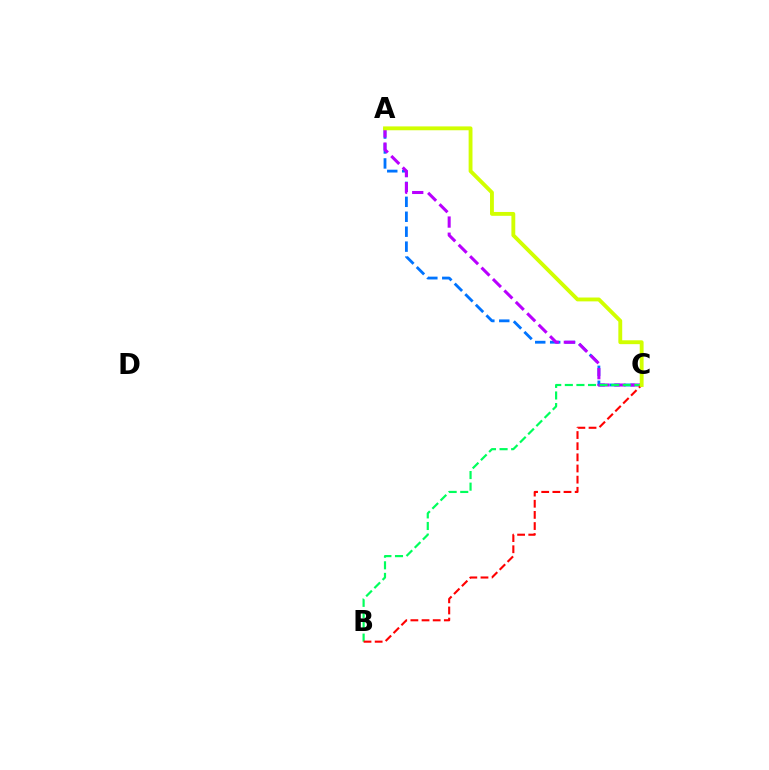{('A', 'C'): [{'color': '#0074ff', 'line_style': 'dashed', 'thickness': 2.03}, {'color': '#b900ff', 'line_style': 'dashed', 'thickness': 2.19}, {'color': '#d1ff00', 'line_style': 'solid', 'thickness': 2.78}], ('B', 'C'): [{'color': '#00ff5c', 'line_style': 'dashed', 'thickness': 1.58}, {'color': '#ff0000', 'line_style': 'dashed', 'thickness': 1.51}]}